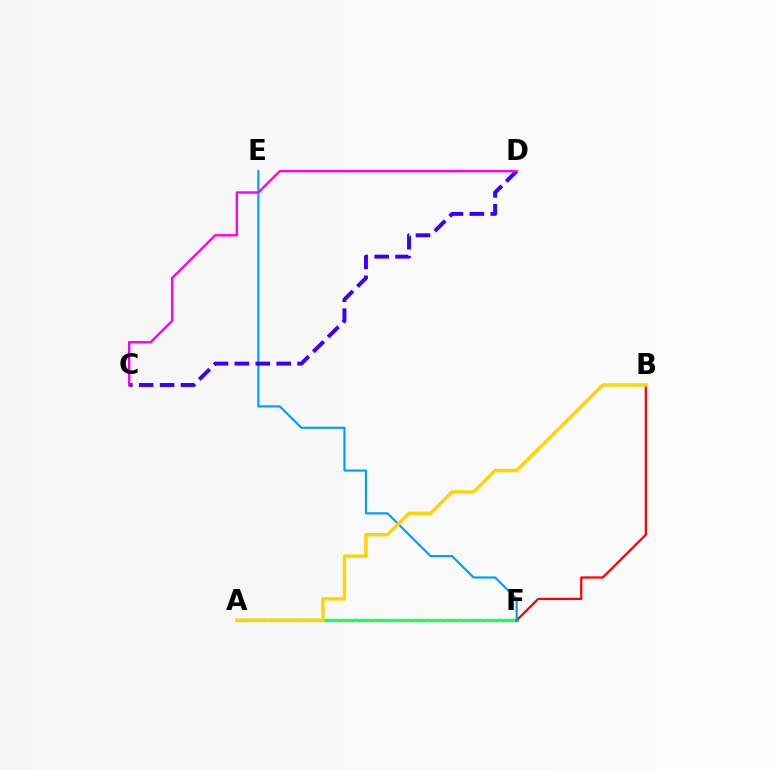{('A', 'F'): [{'color': '#00ff86', 'line_style': 'solid', 'thickness': 2.32}, {'color': '#4fff00', 'line_style': 'dotted', 'thickness': 1.78}], ('B', 'F'): [{'color': '#ff0000', 'line_style': 'solid', 'thickness': 1.61}], ('E', 'F'): [{'color': '#009eff', 'line_style': 'solid', 'thickness': 1.56}], ('C', 'D'): [{'color': '#3700ff', 'line_style': 'dashed', 'thickness': 2.84}, {'color': '#ff00ed', 'line_style': 'solid', 'thickness': 1.72}], ('A', 'B'): [{'color': '#ffd500', 'line_style': 'solid', 'thickness': 2.49}]}